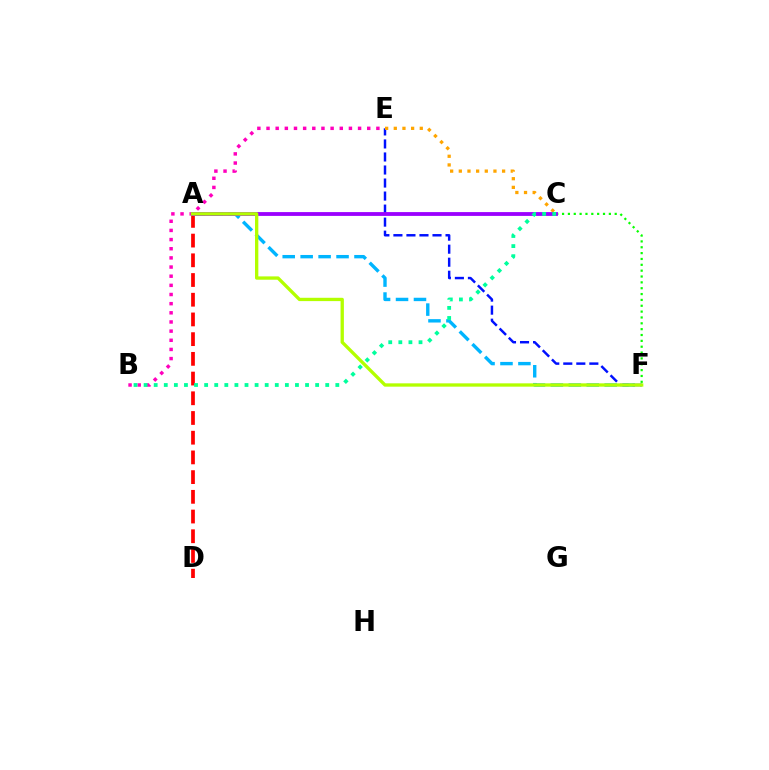{('A', 'D'): [{'color': '#ff0000', 'line_style': 'dashed', 'thickness': 2.68}], ('A', 'F'): [{'color': '#00b5ff', 'line_style': 'dashed', 'thickness': 2.44}, {'color': '#b3ff00', 'line_style': 'solid', 'thickness': 2.39}], ('B', 'E'): [{'color': '#ff00bd', 'line_style': 'dotted', 'thickness': 2.49}], ('C', 'F'): [{'color': '#08ff00', 'line_style': 'dotted', 'thickness': 1.59}], ('E', 'F'): [{'color': '#0010ff', 'line_style': 'dashed', 'thickness': 1.77}], ('C', 'E'): [{'color': '#ffa500', 'line_style': 'dotted', 'thickness': 2.35}], ('A', 'C'): [{'color': '#9b00ff', 'line_style': 'solid', 'thickness': 2.74}], ('B', 'C'): [{'color': '#00ff9d', 'line_style': 'dotted', 'thickness': 2.74}]}